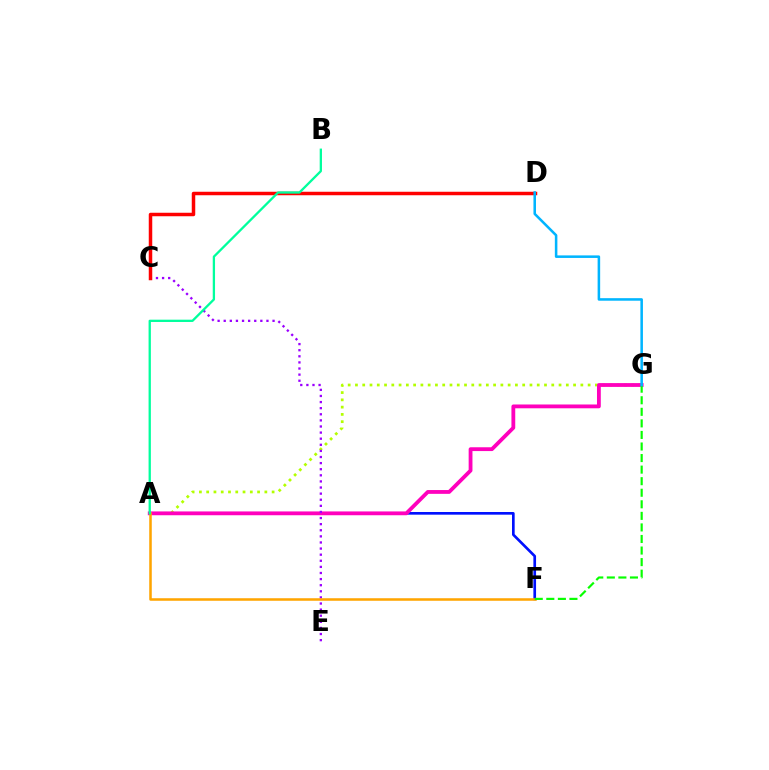{('A', 'G'): [{'color': '#b3ff00', 'line_style': 'dotted', 'thickness': 1.98}, {'color': '#ff00bd', 'line_style': 'solid', 'thickness': 2.74}], ('A', 'F'): [{'color': '#0010ff', 'line_style': 'solid', 'thickness': 1.92}, {'color': '#ffa500', 'line_style': 'solid', 'thickness': 1.83}], ('C', 'E'): [{'color': '#9b00ff', 'line_style': 'dotted', 'thickness': 1.66}], ('C', 'D'): [{'color': '#ff0000', 'line_style': 'solid', 'thickness': 2.51}], ('F', 'G'): [{'color': '#08ff00', 'line_style': 'dashed', 'thickness': 1.57}], ('D', 'G'): [{'color': '#00b5ff', 'line_style': 'solid', 'thickness': 1.83}], ('A', 'B'): [{'color': '#00ff9d', 'line_style': 'solid', 'thickness': 1.65}]}